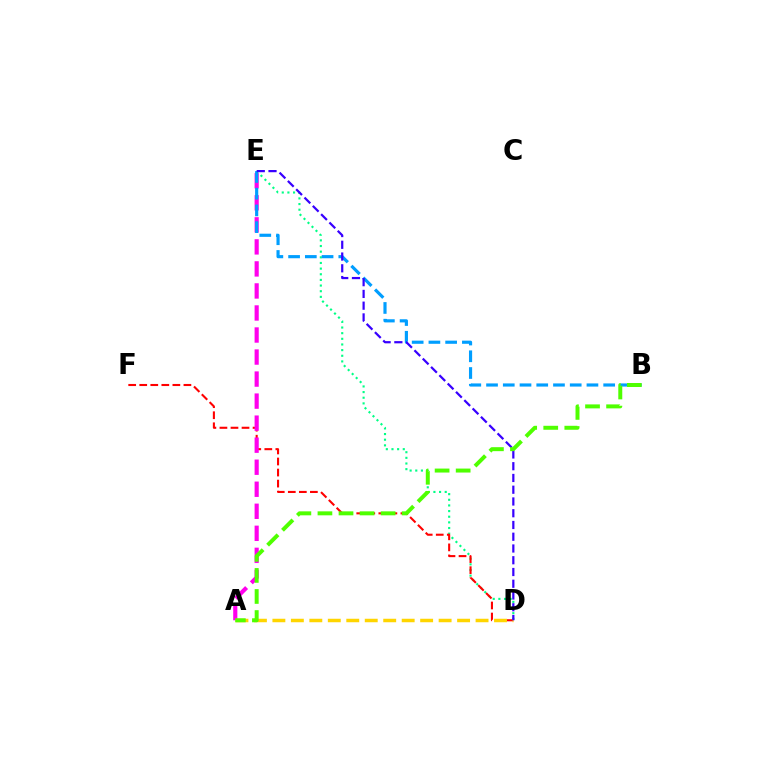{('D', 'E'): [{'color': '#00ff86', 'line_style': 'dotted', 'thickness': 1.53}, {'color': '#3700ff', 'line_style': 'dashed', 'thickness': 1.6}], ('D', 'F'): [{'color': '#ff0000', 'line_style': 'dashed', 'thickness': 1.5}], ('A', 'E'): [{'color': '#ff00ed', 'line_style': 'dashed', 'thickness': 2.99}], ('A', 'D'): [{'color': '#ffd500', 'line_style': 'dashed', 'thickness': 2.51}], ('B', 'E'): [{'color': '#009eff', 'line_style': 'dashed', 'thickness': 2.27}], ('A', 'B'): [{'color': '#4fff00', 'line_style': 'dashed', 'thickness': 2.86}]}